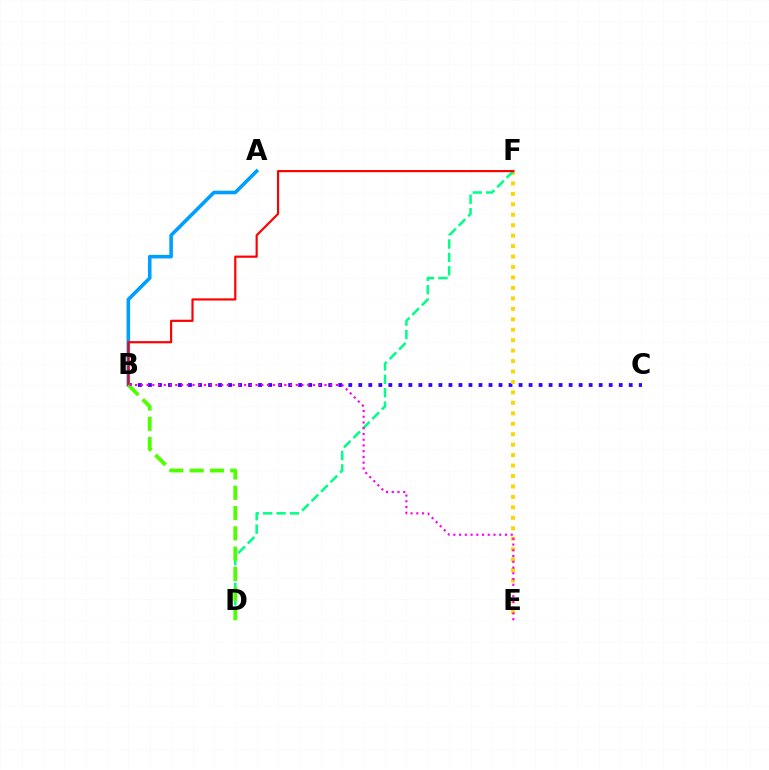{('B', 'C'): [{'color': '#3700ff', 'line_style': 'dotted', 'thickness': 2.72}], ('A', 'B'): [{'color': '#009eff', 'line_style': 'solid', 'thickness': 2.58}], ('E', 'F'): [{'color': '#ffd500', 'line_style': 'dotted', 'thickness': 2.84}], ('D', 'F'): [{'color': '#00ff86', 'line_style': 'dashed', 'thickness': 1.82}], ('B', 'F'): [{'color': '#ff0000', 'line_style': 'solid', 'thickness': 1.57}], ('B', 'D'): [{'color': '#4fff00', 'line_style': 'dashed', 'thickness': 2.76}], ('B', 'E'): [{'color': '#ff00ed', 'line_style': 'dotted', 'thickness': 1.56}]}